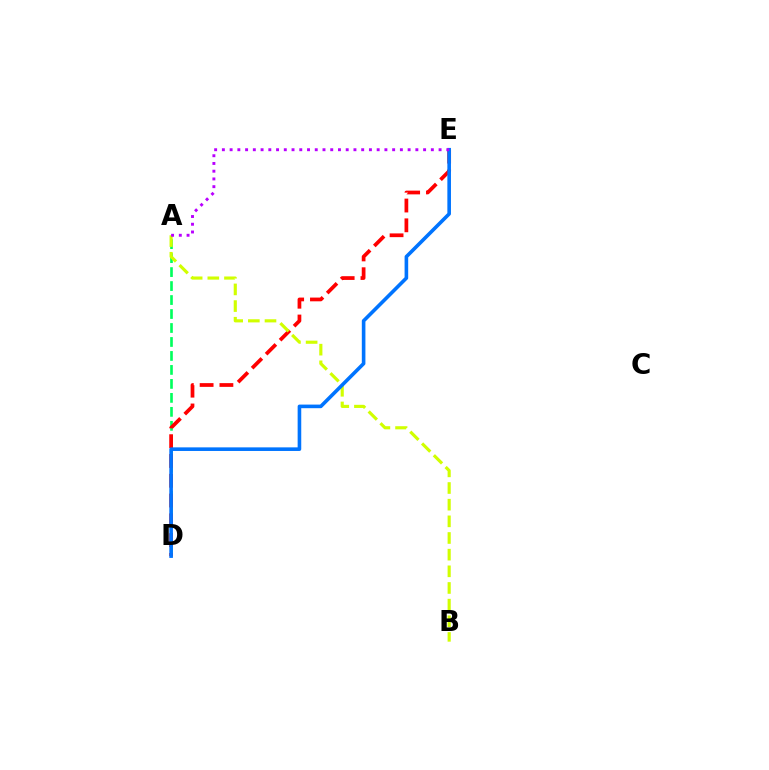{('A', 'D'): [{'color': '#00ff5c', 'line_style': 'dashed', 'thickness': 1.9}], ('D', 'E'): [{'color': '#ff0000', 'line_style': 'dashed', 'thickness': 2.69}, {'color': '#0074ff', 'line_style': 'solid', 'thickness': 2.6}], ('A', 'B'): [{'color': '#d1ff00', 'line_style': 'dashed', 'thickness': 2.26}], ('A', 'E'): [{'color': '#b900ff', 'line_style': 'dotted', 'thickness': 2.1}]}